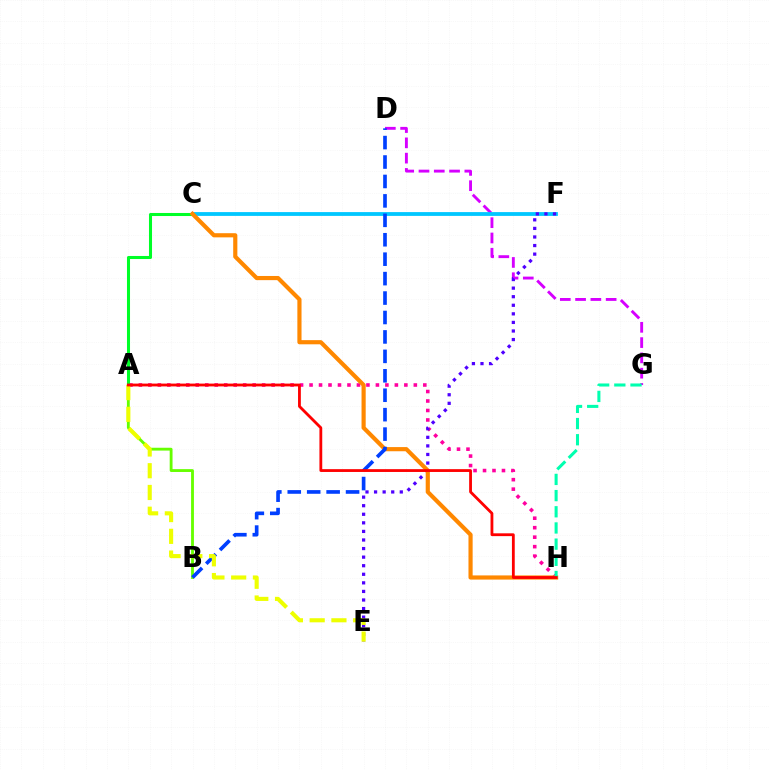{('D', 'G'): [{'color': '#d600ff', 'line_style': 'dashed', 'thickness': 2.08}], ('A', 'H'): [{'color': '#ff00a0', 'line_style': 'dotted', 'thickness': 2.58}, {'color': '#ff0000', 'line_style': 'solid', 'thickness': 2.02}], ('A', 'B'): [{'color': '#66ff00', 'line_style': 'solid', 'thickness': 2.05}], ('C', 'F'): [{'color': '#00c7ff', 'line_style': 'solid', 'thickness': 2.73}], ('E', 'F'): [{'color': '#4f00ff', 'line_style': 'dotted', 'thickness': 2.33}], ('A', 'C'): [{'color': '#00ff27', 'line_style': 'solid', 'thickness': 2.19}], ('C', 'H'): [{'color': '#ff8800', 'line_style': 'solid', 'thickness': 3.0}], ('B', 'D'): [{'color': '#003fff', 'line_style': 'dashed', 'thickness': 2.64}], ('A', 'E'): [{'color': '#eeff00', 'line_style': 'dashed', 'thickness': 2.95}], ('G', 'H'): [{'color': '#00ffaf', 'line_style': 'dashed', 'thickness': 2.2}]}